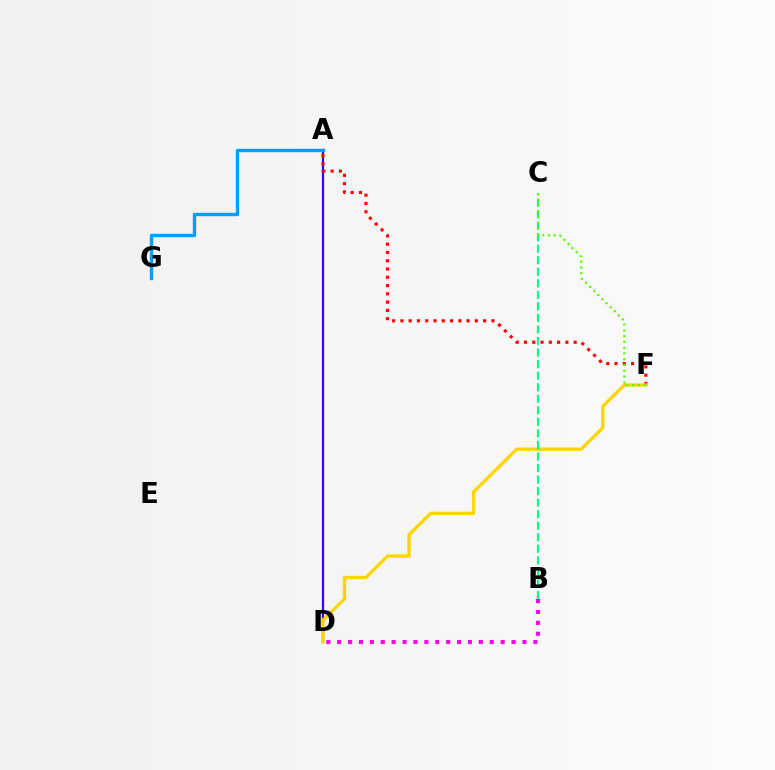{('A', 'D'): [{'color': '#3700ff', 'line_style': 'solid', 'thickness': 1.61}], ('A', 'F'): [{'color': '#ff0000', 'line_style': 'dotted', 'thickness': 2.25}], ('D', 'F'): [{'color': '#ffd500', 'line_style': 'solid', 'thickness': 2.38}], ('B', 'D'): [{'color': '#ff00ed', 'line_style': 'dotted', 'thickness': 2.96}], ('B', 'C'): [{'color': '#00ff86', 'line_style': 'dashed', 'thickness': 1.57}], ('C', 'F'): [{'color': '#4fff00', 'line_style': 'dotted', 'thickness': 1.57}], ('A', 'G'): [{'color': '#009eff', 'line_style': 'solid', 'thickness': 2.43}]}